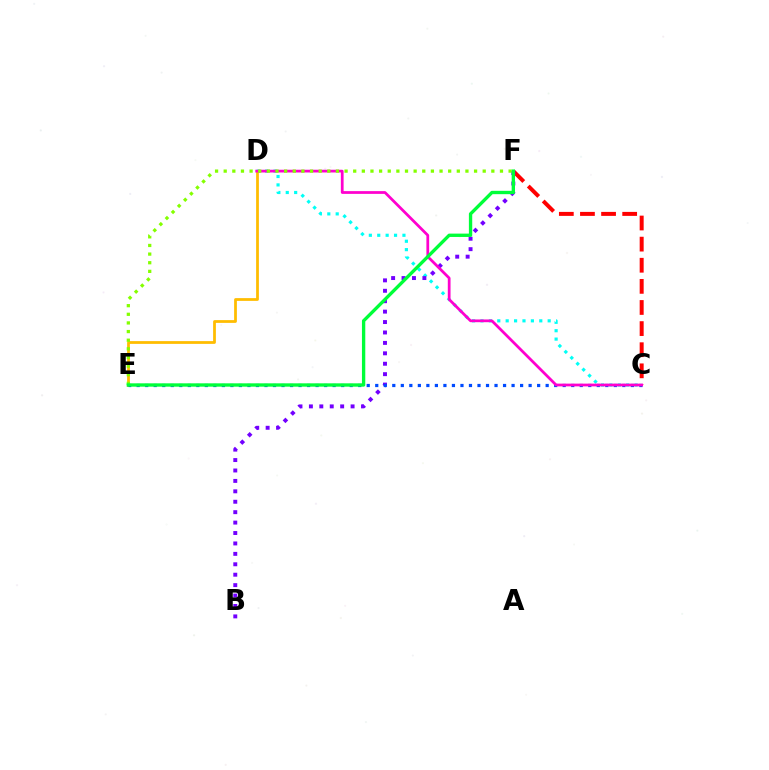{('C', 'D'): [{'color': '#00fff6', 'line_style': 'dotted', 'thickness': 2.28}, {'color': '#ff00cf', 'line_style': 'solid', 'thickness': 1.98}], ('D', 'E'): [{'color': '#ffbd00', 'line_style': 'solid', 'thickness': 1.99}], ('C', 'F'): [{'color': '#ff0000', 'line_style': 'dashed', 'thickness': 2.87}], ('B', 'F'): [{'color': '#7200ff', 'line_style': 'dotted', 'thickness': 2.83}], ('C', 'E'): [{'color': '#004bff', 'line_style': 'dotted', 'thickness': 2.32}], ('E', 'F'): [{'color': '#84ff00', 'line_style': 'dotted', 'thickness': 2.35}, {'color': '#00ff39', 'line_style': 'solid', 'thickness': 2.41}]}